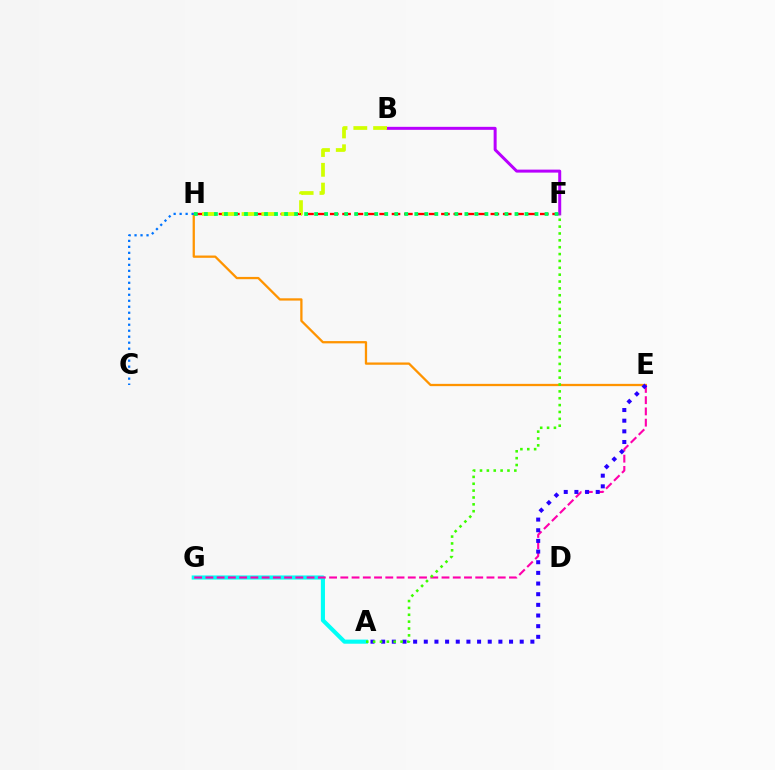{('F', 'H'): [{'color': '#ff0000', 'line_style': 'dashed', 'thickness': 1.68}, {'color': '#00ff5c', 'line_style': 'dotted', 'thickness': 2.72}], ('B', 'F'): [{'color': '#b900ff', 'line_style': 'solid', 'thickness': 2.16}], ('A', 'G'): [{'color': '#00fff6', 'line_style': 'solid', 'thickness': 2.96}], ('B', 'H'): [{'color': '#d1ff00', 'line_style': 'dashed', 'thickness': 2.69}], ('E', 'H'): [{'color': '#ff9400', 'line_style': 'solid', 'thickness': 1.64}], ('E', 'G'): [{'color': '#ff00ac', 'line_style': 'dashed', 'thickness': 1.53}], ('A', 'E'): [{'color': '#2500ff', 'line_style': 'dotted', 'thickness': 2.9}], ('A', 'F'): [{'color': '#3dff00', 'line_style': 'dotted', 'thickness': 1.87}], ('C', 'H'): [{'color': '#0074ff', 'line_style': 'dotted', 'thickness': 1.63}]}